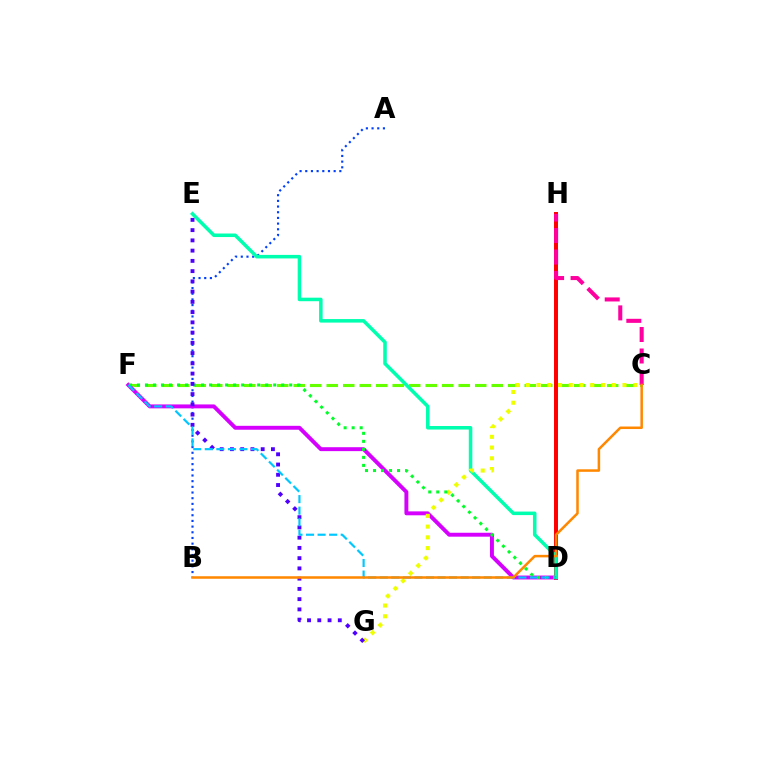{('C', 'F'): [{'color': '#66ff00', 'line_style': 'dashed', 'thickness': 2.24}], ('A', 'B'): [{'color': '#003fff', 'line_style': 'dotted', 'thickness': 1.54}], ('D', 'H'): [{'color': '#ff0000', 'line_style': 'solid', 'thickness': 2.86}], ('D', 'F'): [{'color': '#d600ff', 'line_style': 'solid', 'thickness': 2.82}, {'color': '#00ff27', 'line_style': 'dotted', 'thickness': 2.18}, {'color': '#00c7ff', 'line_style': 'dashed', 'thickness': 1.57}], ('D', 'E'): [{'color': '#00ffaf', 'line_style': 'solid', 'thickness': 2.54}], ('C', 'G'): [{'color': '#eeff00', 'line_style': 'dotted', 'thickness': 2.92}], ('C', 'H'): [{'color': '#ff00a0', 'line_style': 'dashed', 'thickness': 2.92}], ('E', 'G'): [{'color': '#4f00ff', 'line_style': 'dotted', 'thickness': 2.78}], ('B', 'C'): [{'color': '#ff8800', 'line_style': 'solid', 'thickness': 1.81}]}